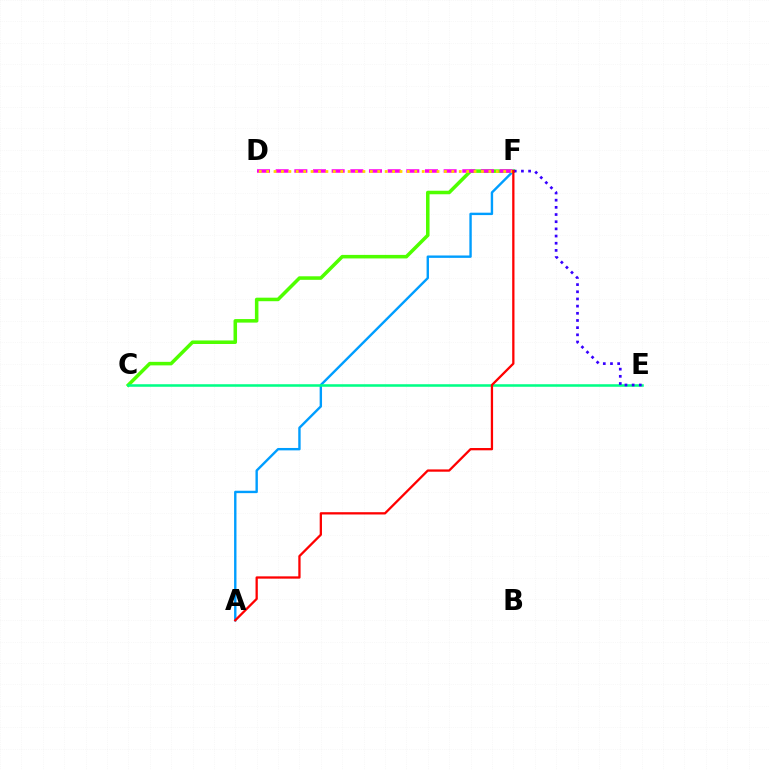{('C', 'F'): [{'color': '#4fff00', 'line_style': 'solid', 'thickness': 2.54}], ('A', 'F'): [{'color': '#009eff', 'line_style': 'solid', 'thickness': 1.72}, {'color': '#ff0000', 'line_style': 'solid', 'thickness': 1.65}], ('D', 'F'): [{'color': '#ff00ed', 'line_style': 'dashed', 'thickness': 2.54}, {'color': '#ffd500', 'line_style': 'dotted', 'thickness': 2.01}], ('C', 'E'): [{'color': '#00ff86', 'line_style': 'solid', 'thickness': 1.84}], ('E', 'F'): [{'color': '#3700ff', 'line_style': 'dotted', 'thickness': 1.95}]}